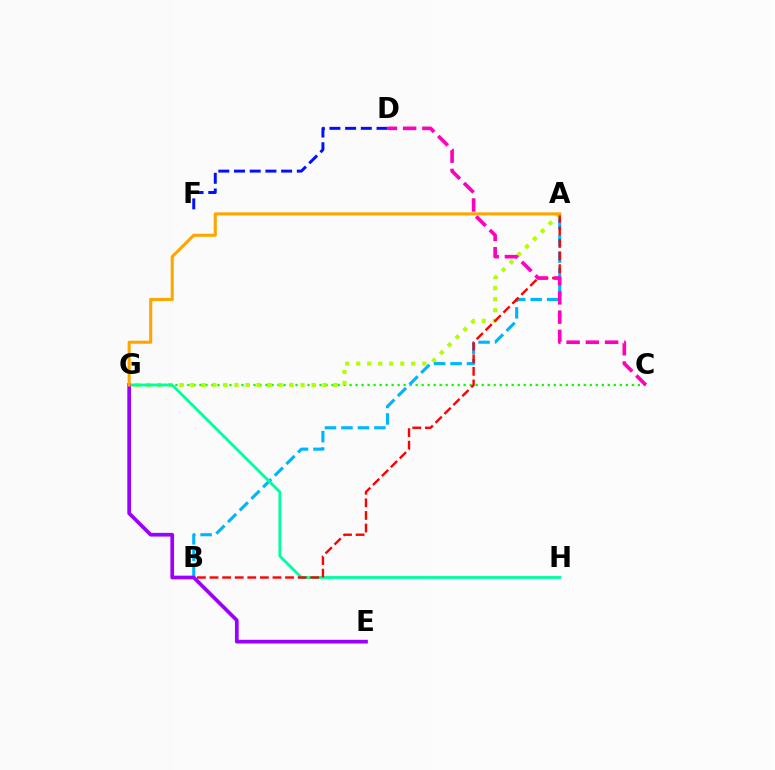{('C', 'G'): [{'color': '#08ff00', 'line_style': 'dotted', 'thickness': 1.63}], ('A', 'G'): [{'color': '#b3ff00', 'line_style': 'dotted', 'thickness': 2.99}, {'color': '#ffa500', 'line_style': 'solid', 'thickness': 2.22}], ('A', 'B'): [{'color': '#00b5ff', 'line_style': 'dashed', 'thickness': 2.24}, {'color': '#ff0000', 'line_style': 'dashed', 'thickness': 1.71}], ('G', 'H'): [{'color': '#00ff9d', 'line_style': 'solid', 'thickness': 2.04}], ('C', 'D'): [{'color': '#ff00bd', 'line_style': 'dashed', 'thickness': 2.61}], ('E', 'G'): [{'color': '#9b00ff', 'line_style': 'solid', 'thickness': 2.67}], ('D', 'F'): [{'color': '#0010ff', 'line_style': 'dashed', 'thickness': 2.13}]}